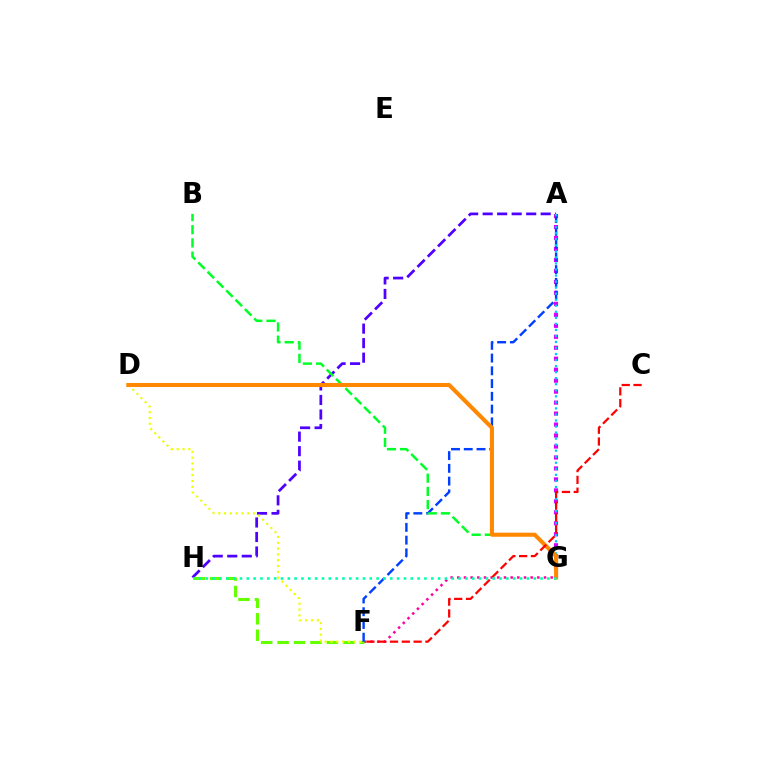{('A', 'H'): [{'color': '#4f00ff', 'line_style': 'dashed', 'thickness': 1.97}], ('F', 'G'): [{'color': '#ff00a0', 'line_style': 'dotted', 'thickness': 1.81}], ('F', 'H'): [{'color': '#66ff00', 'line_style': 'dashed', 'thickness': 2.23}], ('A', 'G'): [{'color': '#d600ff', 'line_style': 'dotted', 'thickness': 2.98}, {'color': '#00c7ff', 'line_style': 'dotted', 'thickness': 1.64}], ('D', 'F'): [{'color': '#eeff00', 'line_style': 'dotted', 'thickness': 1.58}], ('A', 'F'): [{'color': '#003fff', 'line_style': 'dashed', 'thickness': 1.73}], ('B', 'G'): [{'color': '#00ff27', 'line_style': 'dashed', 'thickness': 1.79}], ('D', 'G'): [{'color': '#ff8800', 'line_style': 'solid', 'thickness': 2.92}], ('C', 'F'): [{'color': '#ff0000', 'line_style': 'dashed', 'thickness': 1.6}], ('G', 'H'): [{'color': '#00ffaf', 'line_style': 'dotted', 'thickness': 1.86}]}